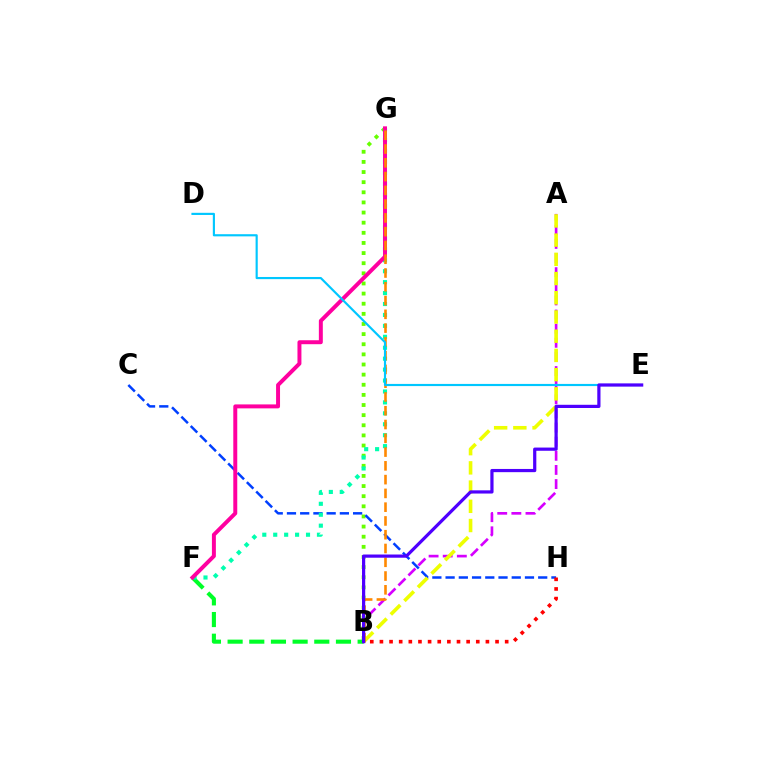{('B', 'F'): [{'color': '#00ff27', 'line_style': 'dashed', 'thickness': 2.94}], ('B', 'G'): [{'color': '#66ff00', 'line_style': 'dotted', 'thickness': 2.75}, {'color': '#ff8800', 'line_style': 'dashed', 'thickness': 1.87}], ('A', 'B'): [{'color': '#d600ff', 'line_style': 'dashed', 'thickness': 1.92}, {'color': '#eeff00', 'line_style': 'dashed', 'thickness': 2.61}], ('C', 'H'): [{'color': '#003fff', 'line_style': 'dashed', 'thickness': 1.8}], ('F', 'G'): [{'color': '#00ffaf', 'line_style': 'dotted', 'thickness': 2.97}, {'color': '#ff00a0', 'line_style': 'solid', 'thickness': 2.85}], ('B', 'H'): [{'color': '#ff0000', 'line_style': 'dotted', 'thickness': 2.62}], ('D', 'E'): [{'color': '#00c7ff', 'line_style': 'solid', 'thickness': 1.55}], ('B', 'E'): [{'color': '#4f00ff', 'line_style': 'solid', 'thickness': 2.31}]}